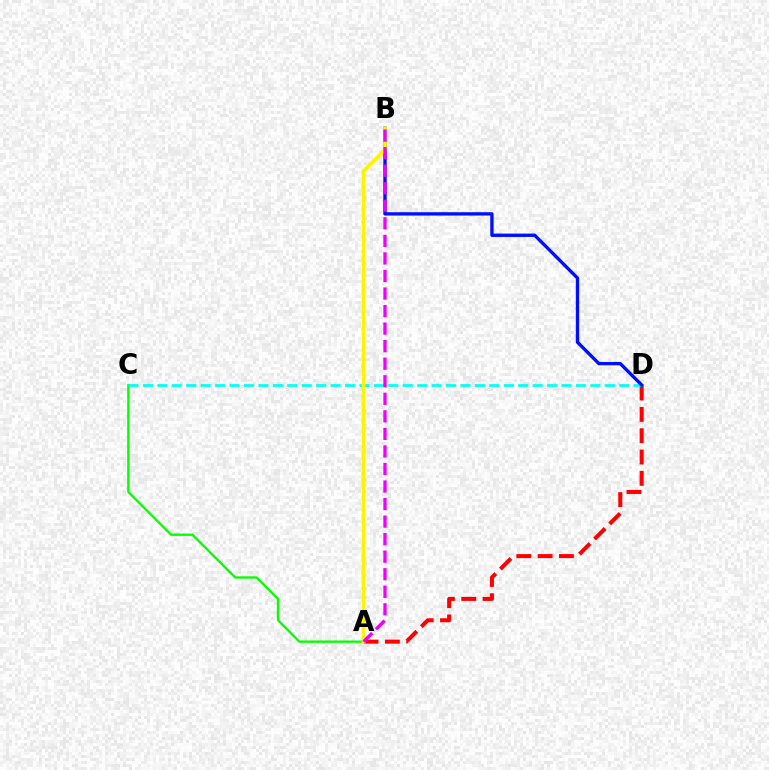{('A', 'D'): [{'color': '#ff0000', 'line_style': 'dashed', 'thickness': 2.9}], ('A', 'C'): [{'color': '#08ff00', 'line_style': 'solid', 'thickness': 1.69}], ('C', 'D'): [{'color': '#00fff6', 'line_style': 'dashed', 'thickness': 1.96}], ('B', 'D'): [{'color': '#0010ff', 'line_style': 'solid', 'thickness': 2.42}], ('A', 'B'): [{'color': '#fcf500', 'line_style': 'solid', 'thickness': 2.66}, {'color': '#ee00ff', 'line_style': 'dashed', 'thickness': 2.38}]}